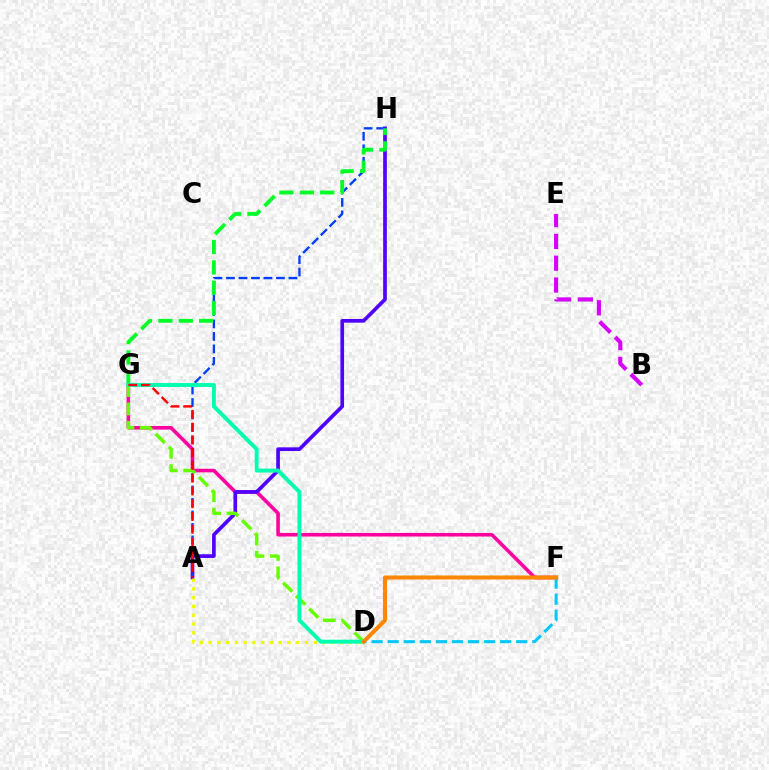{('F', 'G'): [{'color': '#ff00a0', 'line_style': 'solid', 'thickness': 2.59}], ('A', 'H'): [{'color': '#4f00ff', 'line_style': 'solid', 'thickness': 2.64}, {'color': '#003fff', 'line_style': 'dashed', 'thickness': 1.7}], ('A', 'D'): [{'color': '#eeff00', 'line_style': 'dotted', 'thickness': 2.38}], ('B', 'E'): [{'color': '#d600ff', 'line_style': 'dashed', 'thickness': 2.97}], ('D', 'G'): [{'color': '#66ff00', 'line_style': 'dashed', 'thickness': 2.5}, {'color': '#00ffaf', 'line_style': 'solid', 'thickness': 2.82}], ('D', 'F'): [{'color': '#00c7ff', 'line_style': 'dashed', 'thickness': 2.18}, {'color': '#ff8800', 'line_style': 'solid', 'thickness': 2.92}], ('G', 'H'): [{'color': '#00ff27', 'line_style': 'dashed', 'thickness': 2.77}], ('A', 'G'): [{'color': '#ff0000', 'line_style': 'dashed', 'thickness': 1.73}]}